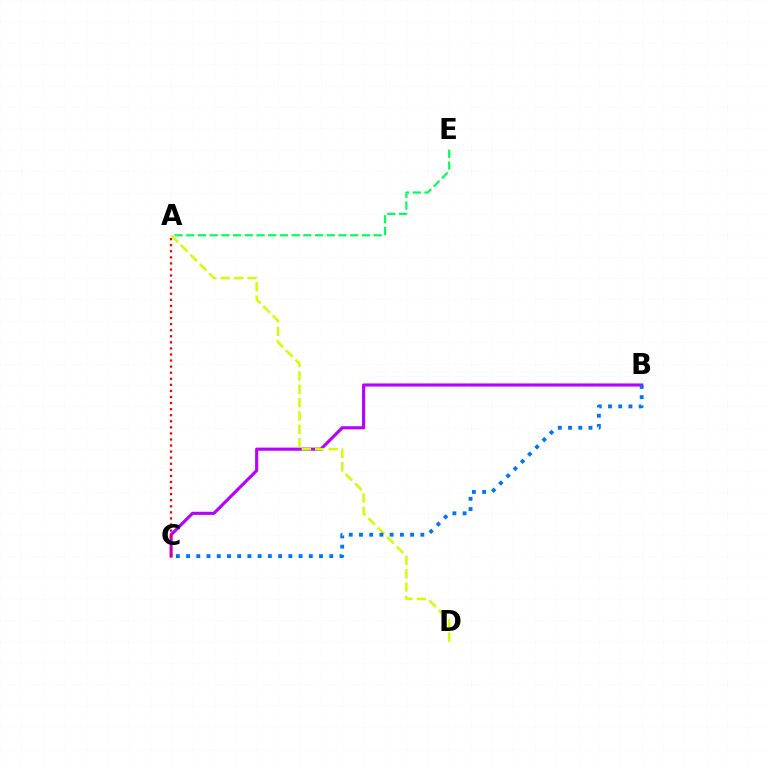{('B', 'C'): [{'color': '#b900ff', 'line_style': 'solid', 'thickness': 2.25}, {'color': '#0074ff', 'line_style': 'dotted', 'thickness': 2.78}], ('A', 'E'): [{'color': '#00ff5c', 'line_style': 'dashed', 'thickness': 1.59}], ('A', 'C'): [{'color': '#ff0000', 'line_style': 'dotted', 'thickness': 1.65}], ('A', 'D'): [{'color': '#d1ff00', 'line_style': 'dashed', 'thickness': 1.81}]}